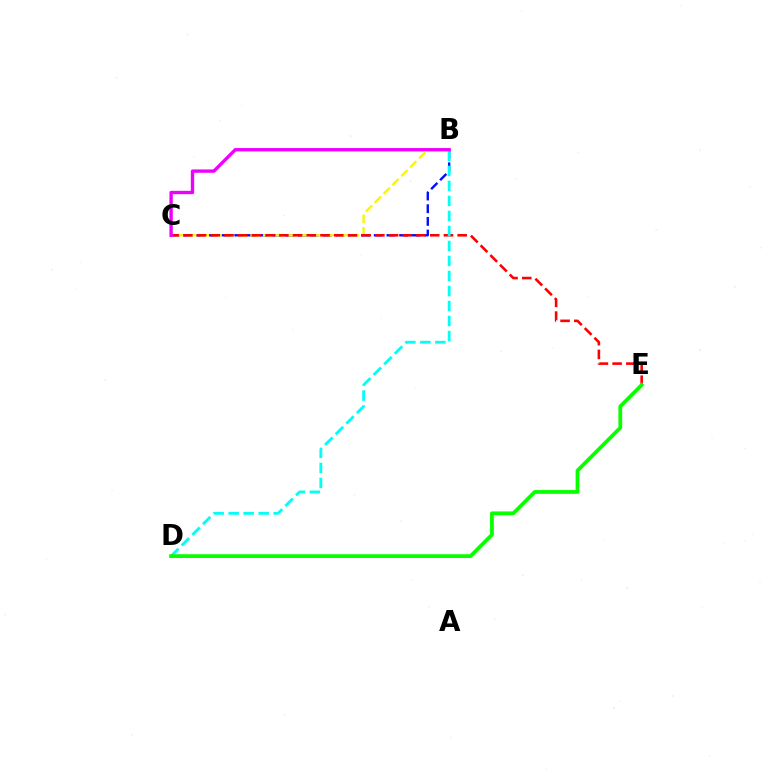{('B', 'C'): [{'color': '#0010ff', 'line_style': 'dashed', 'thickness': 1.72}, {'color': '#fcf500', 'line_style': 'dashed', 'thickness': 1.7}, {'color': '#ee00ff', 'line_style': 'solid', 'thickness': 2.41}], ('C', 'E'): [{'color': '#ff0000', 'line_style': 'dashed', 'thickness': 1.86}], ('B', 'D'): [{'color': '#00fff6', 'line_style': 'dashed', 'thickness': 2.04}], ('D', 'E'): [{'color': '#08ff00', 'line_style': 'solid', 'thickness': 2.72}]}